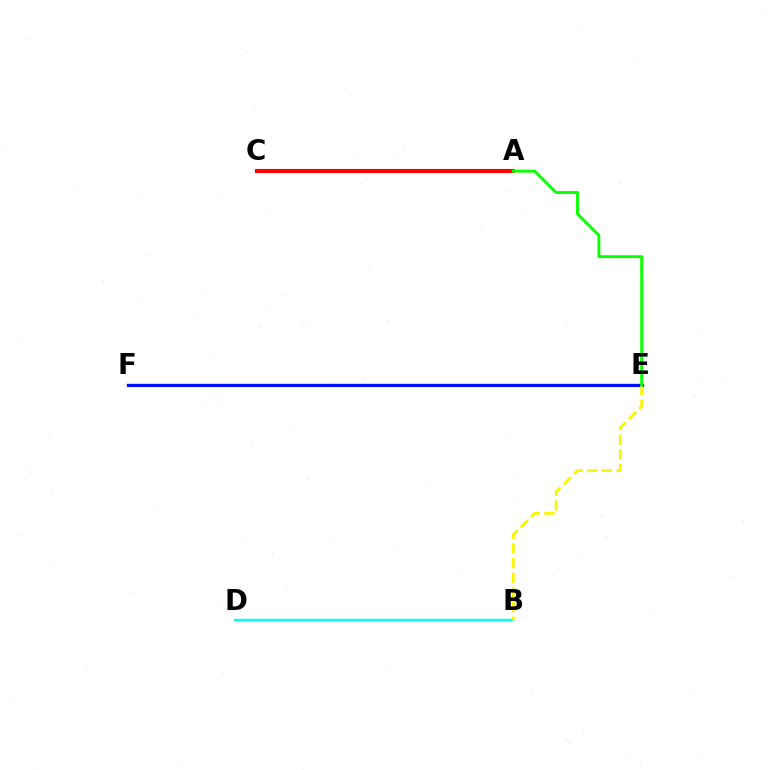{('E', 'F'): [{'color': '#ee00ff', 'line_style': 'solid', 'thickness': 1.72}, {'color': '#0010ff', 'line_style': 'solid', 'thickness': 2.25}], ('A', 'C'): [{'color': '#ff0000', 'line_style': 'solid', 'thickness': 2.94}], ('B', 'D'): [{'color': '#00fff6', 'line_style': 'solid', 'thickness': 1.73}], ('B', 'E'): [{'color': '#fcf500', 'line_style': 'dashed', 'thickness': 1.99}], ('A', 'E'): [{'color': '#08ff00', 'line_style': 'solid', 'thickness': 2.08}]}